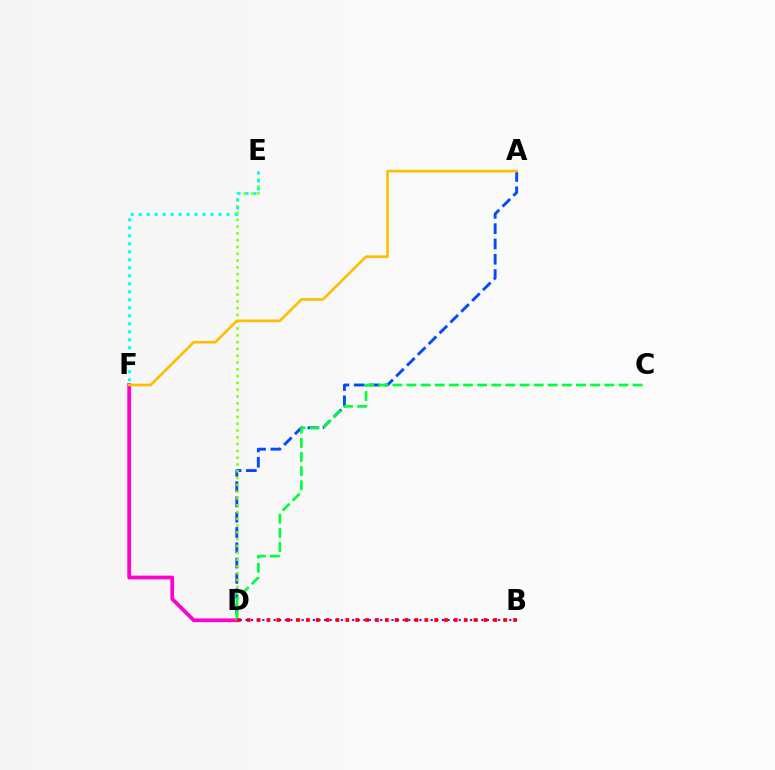{('B', 'D'): [{'color': '#7200ff', 'line_style': 'dotted', 'thickness': 1.53}, {'color': '#ff0000', 'line_style': 'dotted', 'thickness': 2.68}], ('A', 'D'): [{'color': '#004bff', 'line_style': 'dashed', 'thickness': 2.08}], ('D', 'E'): [{'color': '#84ff00', 'line_style': 'dotted', 'thickness': 1.85}], ('D', 'F'): [{'color': '#ff00cf', 'line_style': 'solid', 'thickness': 2.7}], ('C', 'D'): [{'color': '#00ff39', 'line_style': 'dashed', 'thickness': 1.92}], ('E', 'F'): [{'color': '#00fff6', 'line_style': 'dotted', 'thickness': 2.17}], ('A', 'F'): [{'color': '#ffbd00', 'line_style': 'solid', 'thickness': 1.88}]}